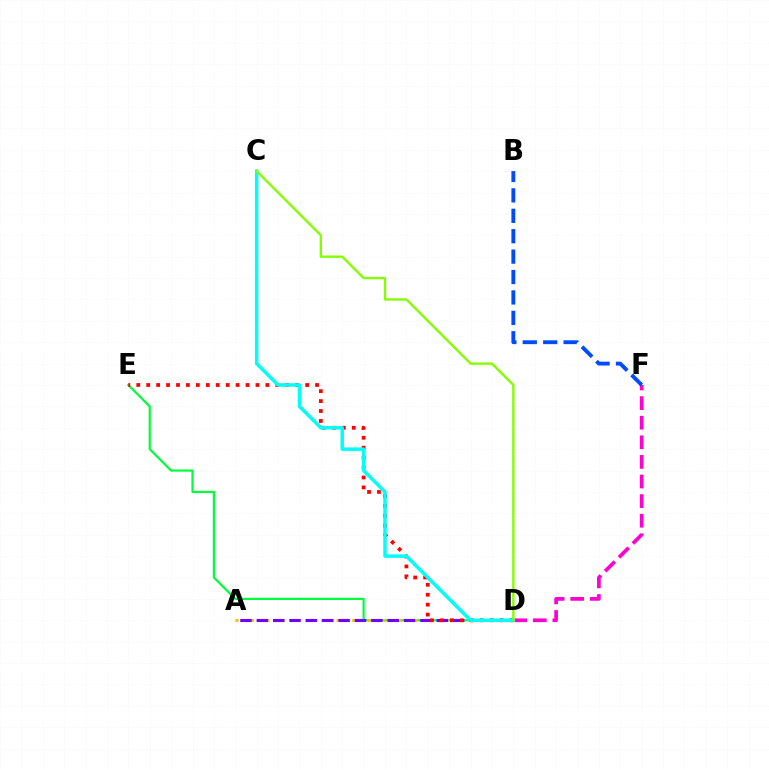{('D', 'F'): [{'color': '#ff00cf', 'line_style': 'dashed', 'thickness': 2.66}], ('D', 'E'): [{'color': '#00ff39', 'line_style': 'solid', 'thickness': 1.57}, {'color': '#ff0000', 'line_style': 'dotted', 'thickness': 2.7}], ('A', 'D'): [{'color': '#ffbd00', 'line_style': 'dotted', 'thickness': 2.11}, {'color': '#7200ff', 'line_style': 'dashed', 'thickness': 2.22}], ('B', 'F'): [{'color': '#004bff', 'line_style': 'dashed', 'thickness': 2.77}], ('C', 'D'): [{'color': '#00fff6', 'line_style': 'solid', 'thickness': 2.51}, {'color': '#84ff00', 'line_style': 'solid', 'thickness': 1.7}]}